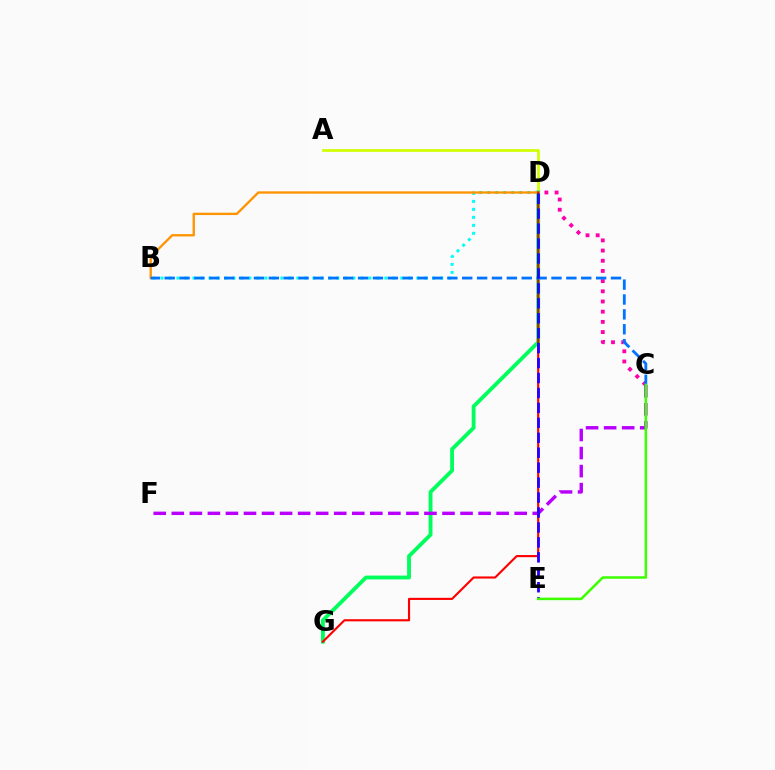{('B', 'D'): [{'color': '#00fff6', 'line_style': 'dotted', 'thickness': 2.17}, {'color': '#ff9400', 'line_style': 'solid', 'thickness': 1.68}], ('A', 'D'): [{'color': '#d1ff00', 'line_style': 'solid', 'thickness': 1.96}], ('D', 'G'): [{'color': '#00ff5c', 'line_style': 'solid', 'thickness': 2.77}, {'color': '#ff0000', 'line_style': 'solid', 'thickness': 1.54}], ('C', 'D'): [{'color': '#ff00ac', 'line_style': 'dotted', 'thickness': 2.77}], ('C', 'F'): [{'color': '#b900ff', 'line_style': 'dashed', 'thickness': 2.45}], ('B', 'C'): [{'color': '#0074ff', 'line_style': 'dashed', 'thickness': 2.02}], ('D', 'E'): [{'color': '#2500ff', 'line_style': 'dashed', 'thickness': 2.03}], ('C', 'E'): [{'color': '#3dff00', 'line_style': 'solid', 'thickness': 1.82}]}